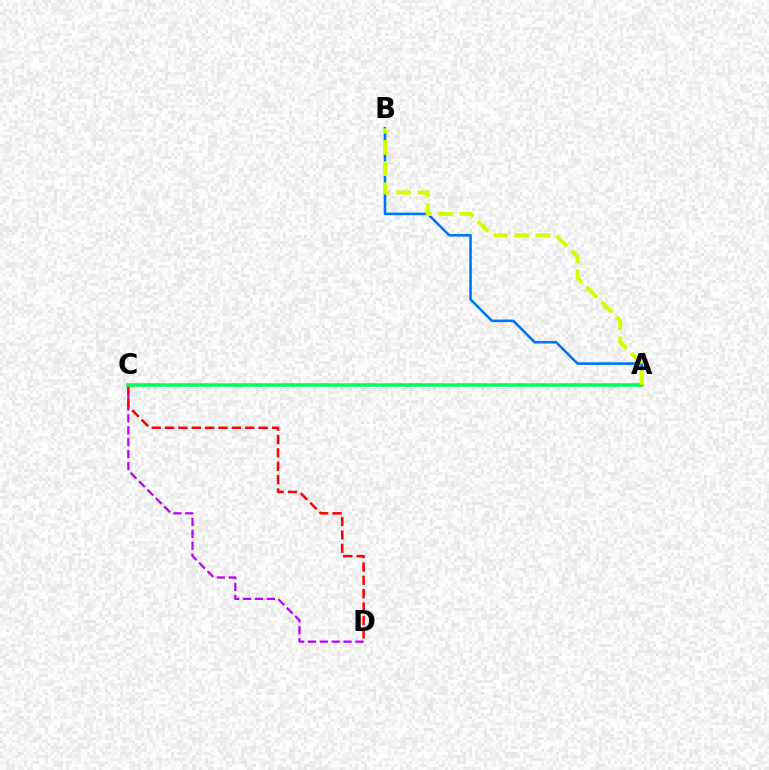{('C', 'D'): [{'color': '#b900ff', 'line_style': 'dashed', 'thickness': 1.62}, {'color': '#ff0000', 'line_style': 'dashed', 'thickness': 1.82}], ('A', 'B'): [{'color': '#0074ff', 'line_style': 'solid', 'thickness': 1.87}, {'color': '#d1ff00', 'line_style': 'dashed', 'thickness': 2.88}], ('A', 'C'): [{'color': '#00ff5c', 'line_style': 'solid', 'thickness': 2.54}]}